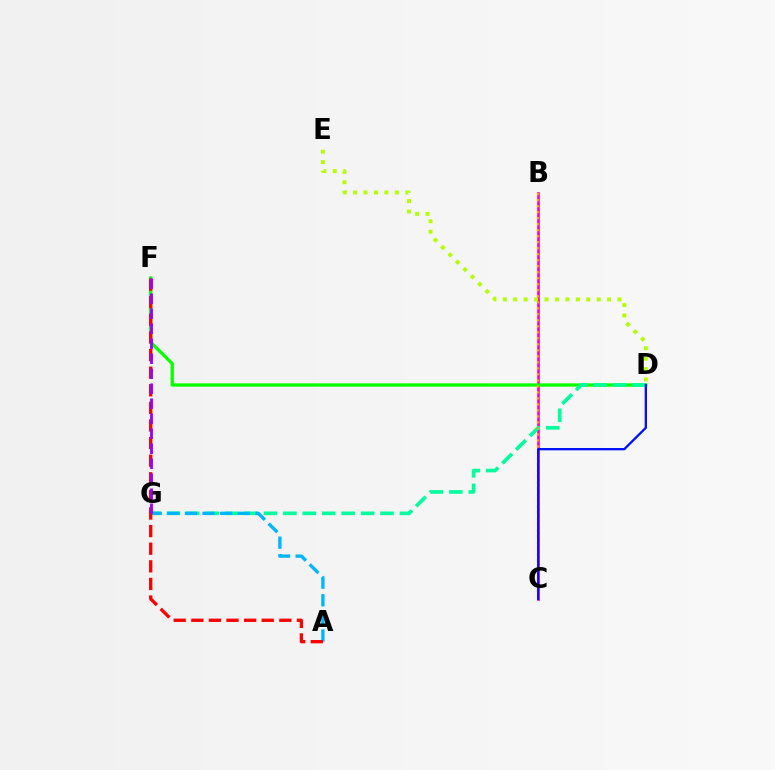{('B', 'C'): [{'color': '#ff00bd', 'line_style': 'solid', 'thickness': 1.92}, {'color': '#ffa500', 'line_style': 'dotted', 'thickness': 1.63}], ('D', 'F'): [{'color': '#08ff00', 'line_style': 'solid', 'thickness': 2.38}], ('D', 'G'): [{'color': '#00ff9d', 'line_style': 'dashed', 'thickness': 2.64}], ('A', 'G'): [{'color': '#00b5ff', 'line_style': 'dashed', 'thickness': 2.39}], ('A', 'F'): [{'color': '#ff0000', 'line_style': 'dashed', 'thickness': 2.39}], ('D', 'E'): [{'color': '#b3ff00', 'line_style': 'dotted', 'thickness': 2.83}], ('C', 'D'): [{'color': '#0010ff', 'line_style': 'solid', 'thickness': 1.65}], ('F', 'G'): [{'color': '#9b00ff', 'line_style': 'dashed', 'thickness': 2.04}]}